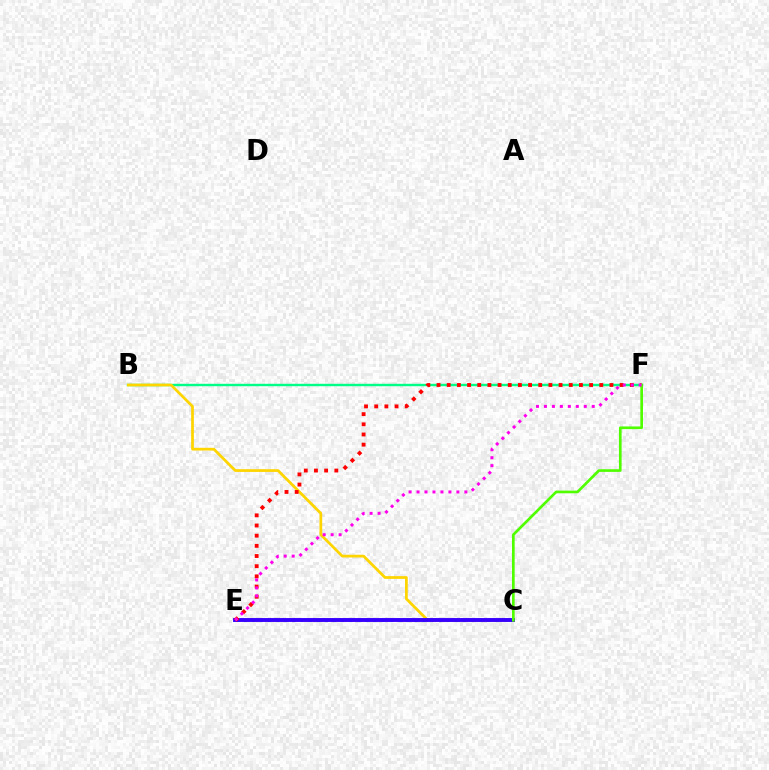{('C', 'E'): [{'color': '#009eff', 'line_style': 'dotted', 'thickness': 2.21}, {'color': '#3700ff', 'line_style': 'solid', 'thickness': 2.8}], ('B', 'F'): [{'color': '#00ff86', 'line_style': 'solid', 'thickness': 1.74}], ('B', 'C'): [{'color': '#ffd500', 'line_style': 'solid', 'thickness': 1.97}], ('E', 'F'): [{'color': '#ff0000', 'line_style': 'dotted', 'thickness': 2.76}, {'color': '#ff00ed', 'line_style': 'dotted', 'thickness': 2.17}], ('C', 'F'): [{'color': '#4fff00', 'line_style': 'solid', 'thickness': 1.92}]}